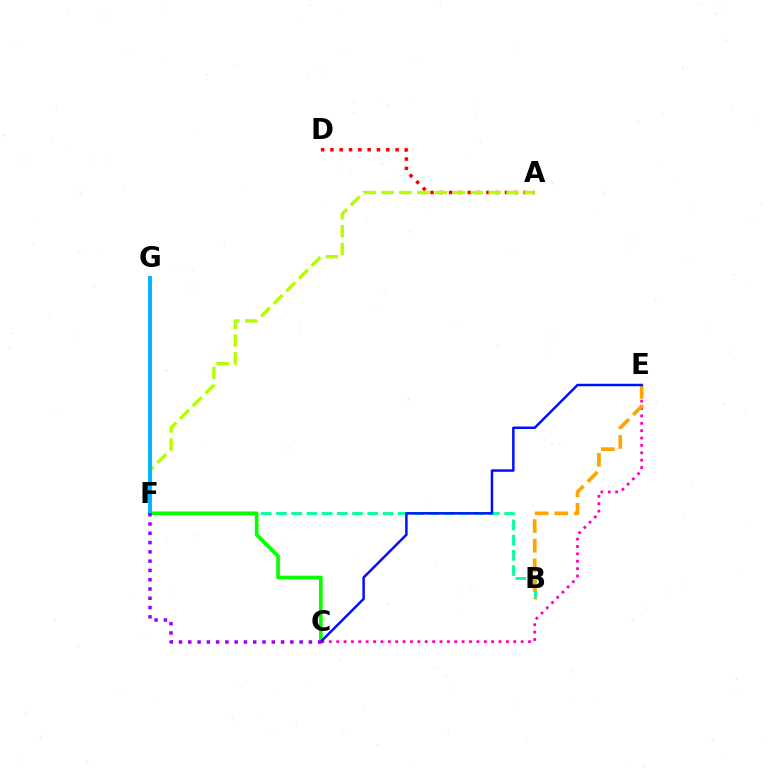{('A', 'D'): [{'color': '#ff0000', 'line_style': 'dotted', 'thickness': 2.53}], ('B', 'F'): [{'color': '#00ff9d', 'line_style': 'dashed', 'thickness': 2.07}], ('A', 'F'): [{'color': '#b3ff00', 'line_style': 'dashed', 'thickness': 2.43}], ('C', 'F'): [{'color': '#08ff00', 'line_style': 'solid', 'thickness': 2.67}, {'color': '#9b00ff', 'line_style': 'dotted', 'thickness': 2.52}], ('C', 'E'): [{'color': '#ff00bd', 'line_style': 'dotted', 'thickness': 2.0}, {'color': '#0010ff', 'line_style': 'solid', 'thickness': 1.79}], ('F', 'G'): [{'color': '#00b5ff', 'line_style': 'solid', 'thickness': 2.83}], ('B', 'E'): [{'color': '#ffa500', 'line_style': 'dashed', 'thickness': 2.67}]}